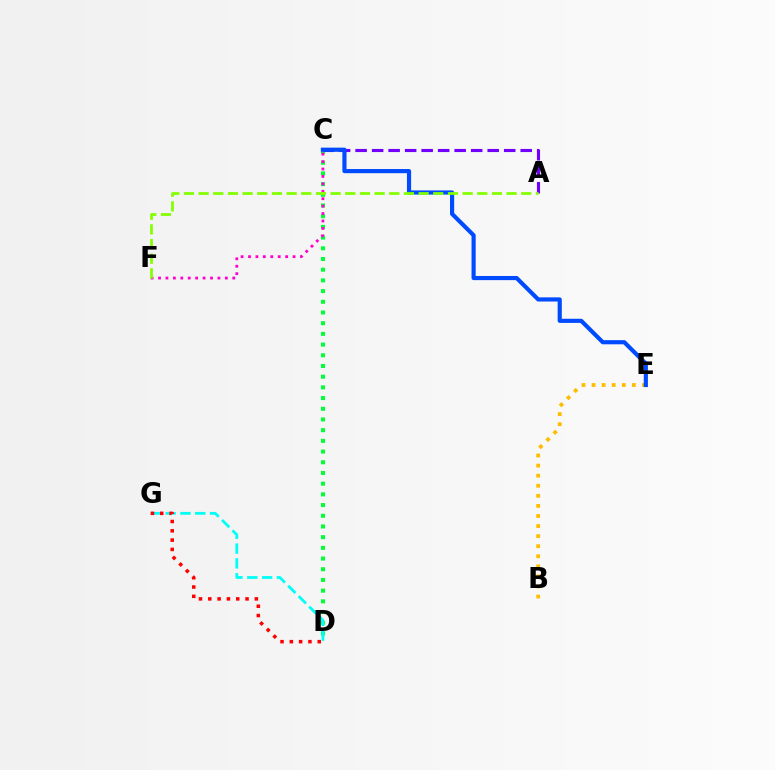{('C', 'D'): [{'color': '#00ff39', 'line_style': 'dotted', 'thickness': 2.91}], ('A', 'C'): [{'color': '#7200ff', 'line_style': 'dashed', 'thickness': 2.24}], ('D', 'G'): [{'color': '#00fff6', 'line_style': 'dashed', 'thickness': 2.01}, {'color': '#ff0000', 'line_style': 'dotted', 'thickness': 2.53}], ('B', 'E'): [{'color': '#ffbd00', 'line_style': 'dotted', 'thickness': 2.74}], ('C', 'E'): [{'color': '#004bff', 'line_style': 'solid', 'thickness': 2.99}], ('C', 'F'): [{'color': '#ff00cf', 'line_style': 'dotted', 'thickness': 2.02}], ('A', 'F'): [{'color': '#84ff00', 'line_style': 'dashed', 'thickness': 1.99}]}